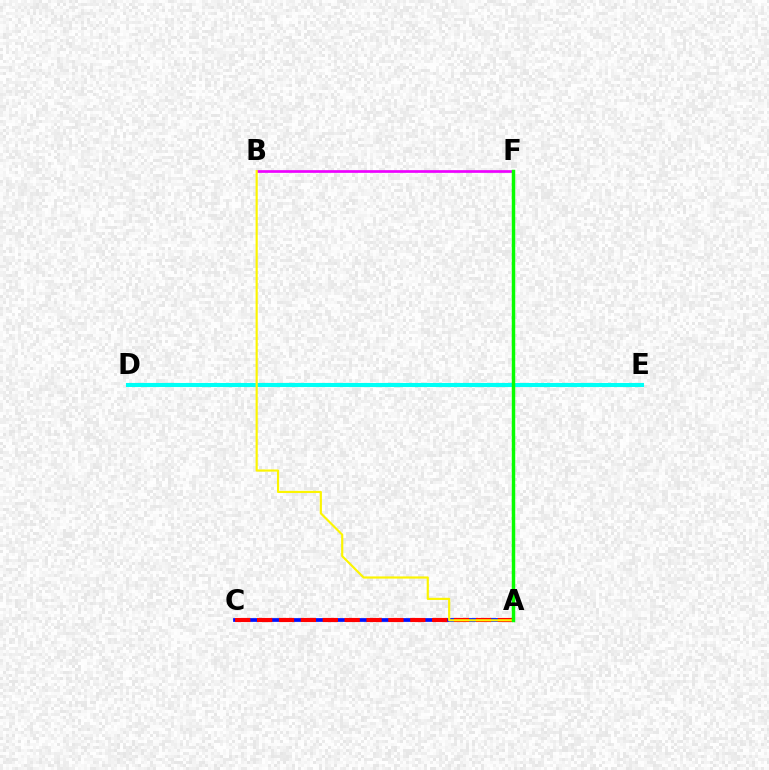{('B', 'F'): [{'color': '#ee00ff', 'line_style': 'solid', 'thickness': 1.94}], ('A', 'C'): [{'color': '#0010ff', 'line_style': 'solid', 'thickness': 2.69}, {'color': '#ff0000', 'line_style': 'dashed', 'thickness': 2.97}], ('D', 'E'): [{'color': '#00fff6', 'line_style': 'solid', 'thickness': 2.94}], ('A', 'B'): [{'color': '#fcf500', 'line_style': 'solid', 'thickness': 1.56}], ('A', 'F'): [{'color': '#08ff00', 'line_style': 'solid', 'thickness': 2.49}]}